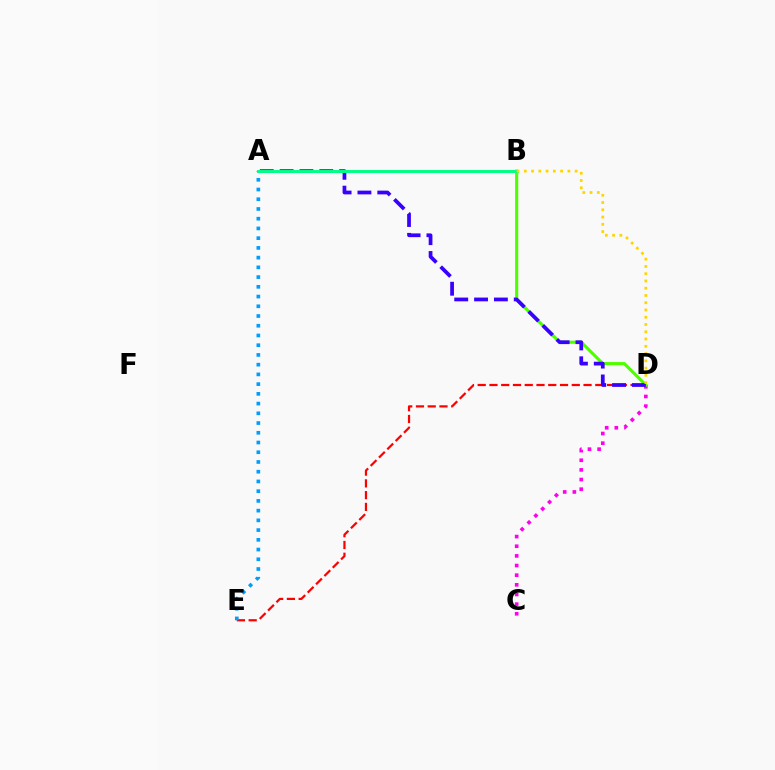{('C', 'D'): [{'color': '#ff00ed', 'line_style': 'dotted', 'thickness': 2.62}], ('D', 'E'): [{'color': '#ff0000', 'line_style': 'dashed', 'thickness': 1.6}], ('A', 'E'): [{'color': '#009eff', 'line_style': 'dotted', 'thickness': 2.64}], ('B', 'D'): [{'color': '#4fff00', 'line_style': 'solid', 'thickness': 2.25}, {'color': '#ffd500', 'line_style': 'dotted', 'thickness': 1.97}], ('A', 'D'): [{'color': '#3700ff', 'line_style': 'dashed', 'thickness': 2.7}], ('A', 'B'): [{'color': '#00ff86', 'line_style': 'solid', 'thickness': 2.12}]}